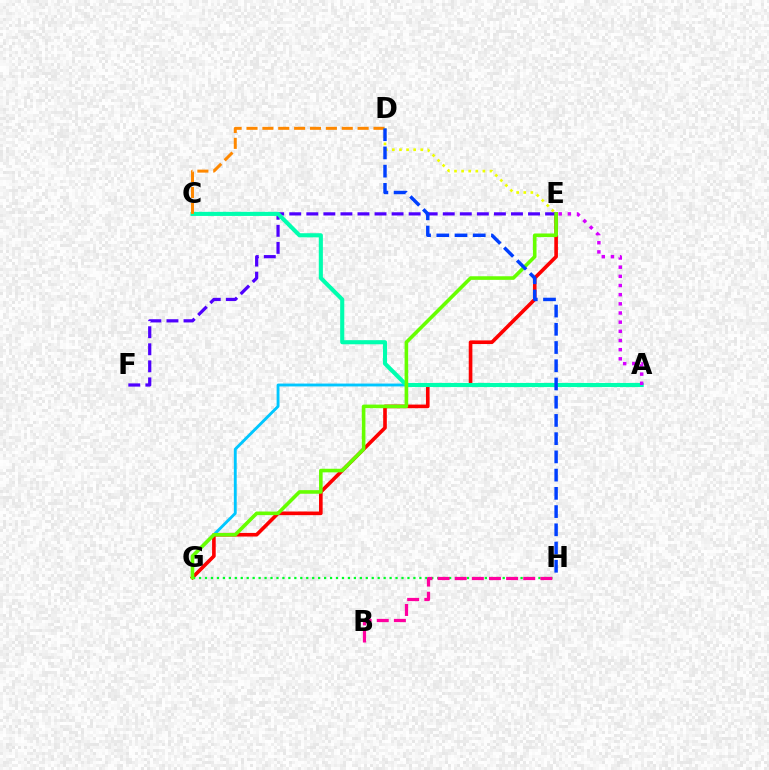{('E', 'G'): [{'color': '#ff0000', 'line_style': 'solid', 'thickness': 2.62}, {'color': '#66ff00', 'line_style': 'solid', 'thickness': 2.59}], ('E', 'F'): [{'color': '#4f00ff', 'line_style': 'dashed', 'thickness': 2.32}], ('A', 'G'): [{'color': '#00c7ff', 'line_style': 'solid', 'thickness': 2.06}], ('A', 'C'): [{'color': '#00ffaf', 'line_style': 'solid', 'thickness': 2.95}], ('A', 'E'): [{'color': '#d600ff', 'line_style': 'dotted', 'thickness': 2.49}], ('G', 'H'): [{'color': '#00ff27', 'line_style': 'dotted', 'thickness': 1.62}], ('B', 'H'): [{'color': '#ff00a0', 'line_style': 'dashed', 'thickness': 2.33}], ('C', 'D'): [{'color': '#ff8800', 'line_style': 'dashed', 'thickness': 2.16}], ('D', 'E'): [{'color': '#eeff00', 'line_style': 'dotted', 'thickness': 1.93}], ('D', 'H'): [{'color': '#003fff', 'line_style': 'dashed', 'thickness': 2.48}]}